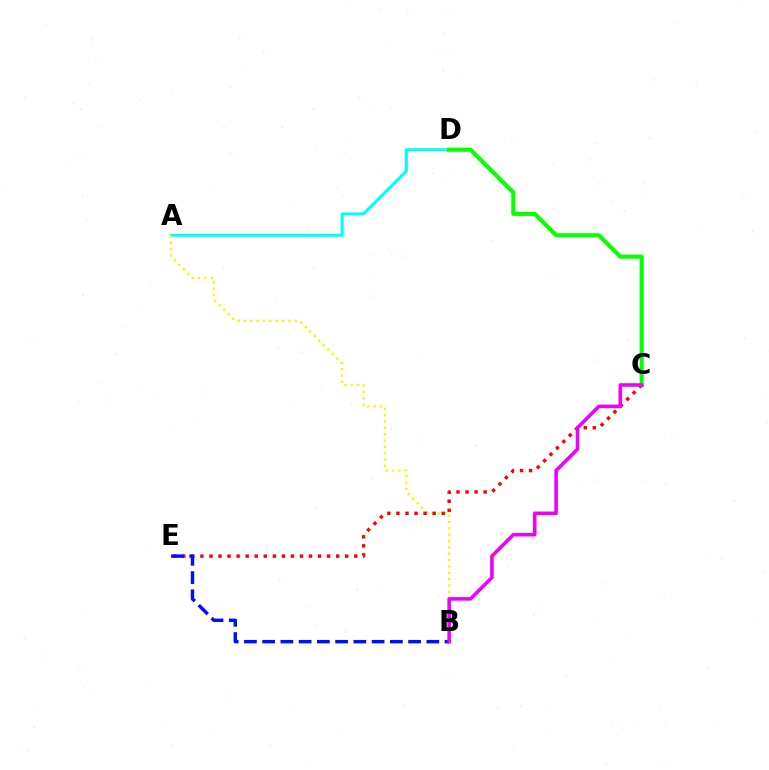{('A', 'D'): [{'color': '#00fff6', 'line_style': 'solid', 'thickness': 2.17}], ('A', 'B'): [{'color': '#fcf500', 'line_style': 'dotted', 'thickness': 1.72}], ('C', 'D'): [{'color': '#08ff00', 'line_style': 'solid', 'thickness': 2.96}], ('C', 'E'): [{'color': '#ff0000', 'line_style': 'dotted', 'thickness': 2.46}], ('B', 'E'): [{'color': '#0010ff', 'line_style': 'dashed', 'thickness': 2.48}], ('B', 'C'): [{'color': '#ee00ff', 'line_style': 'solid', 'thickness': 2.57}]}